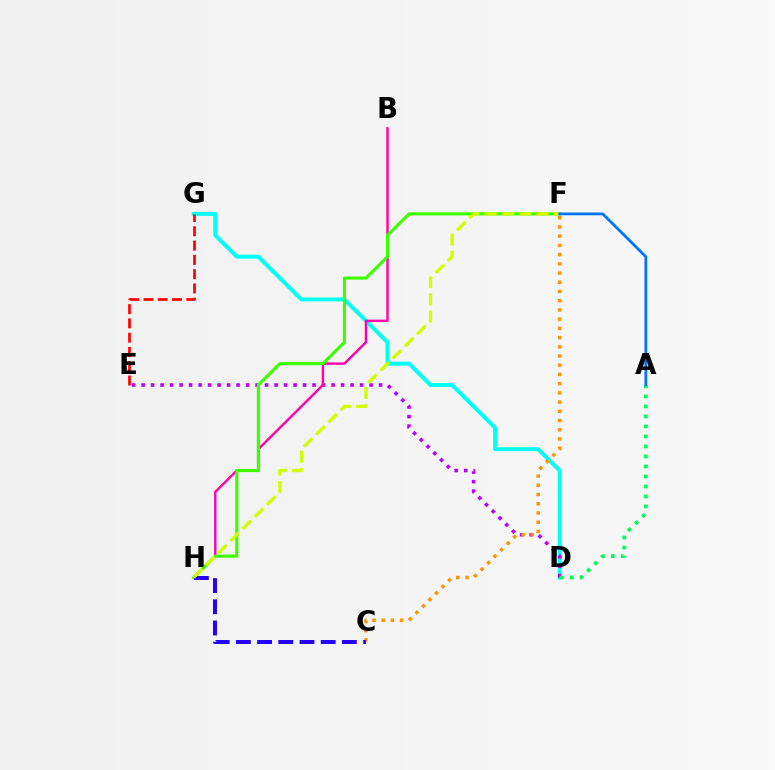{('D', 'G'): [{'color': '#00fff6', 'line_style': 'solid', 'thickness': 2.84}], ('D', 'E'): [{'color': '#b900ff', 'line_style': 'dotted', 'thickness': 2.58}], ('B', 'H'): [{'color': '#ff00ac', 'line_style': 'solid', 'thickness': 1.73}], ('F', 'H'): [{'color': '#3dff00', 'line_style': 'solid', 'thickness': 2.23}, {'color': '#d1ff00', 'line_style': 'dashed', 'thickness': 2.34}], ('C', 'F'): [{'color': '#ff9400', 'line_style': 'dotted', 'thickness': 2.5}], ('C', 'H'): [{'color': '#2500ff', 'line_style': 'dashed', 'thickness': 2.88}], ('A', 'D'): [{'color': '#00ff5c', 'line_style': 'dotted', 'thickness': 2.72}], ('E', 'G'): [{'color': '#ff0000', 'line_style': 'dashed', 'thickness': 1.94}], ('A', 'F'): [{'color': '#0074ff', 'line_style': 'solid', 'thickness': 2.0}]}